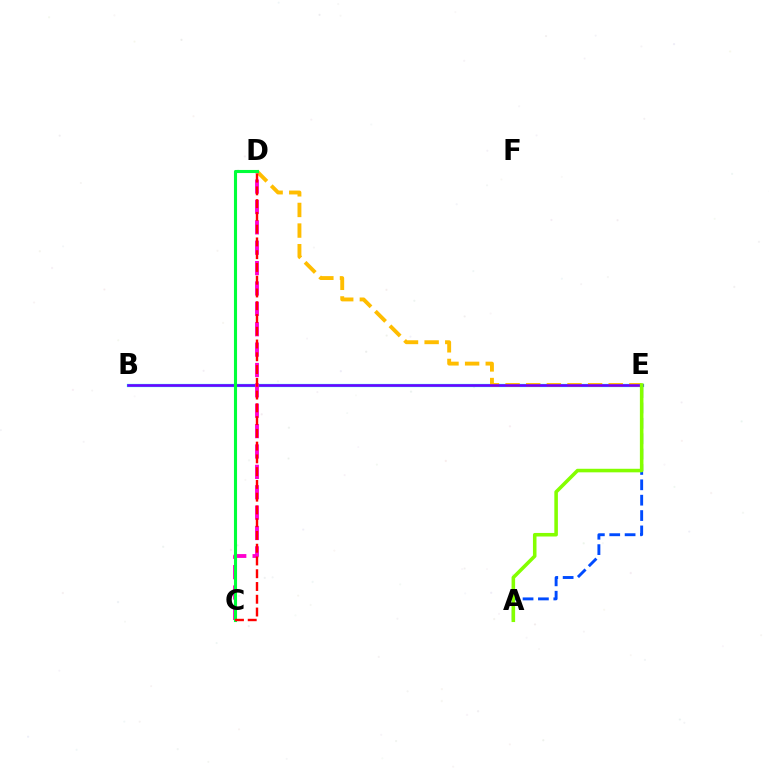{('B', 'E'): [{'color': '#00fff6', 'line_style': 'solid', 'thickness': 2.34}, {'color': '#7200ff', 'line_style': 'solid', 'thickness': 1.87}], ('D', 'E'): [{'color': '#ffbd00', 'line_style': 'dashed', 'thickness': 2.8}], ('C', 'D'): [{'color': '#ff00cf', 'line_style': 'dashed', 'thickness': 2.77}, {'color': '#00ff39', 'line_style': 'solid', 'thickness': 2.23}, {'color': '#ff0000', 'line_style': 'dashed', 'thickness': 1.73}], ('A', 'E'): [{'color': '#004bff', 'line_style': 'dashed', 'thickness': 2.09}, {'color': '#84ff00', 'line_style': 'solid', 'thickness': 2.56}]}